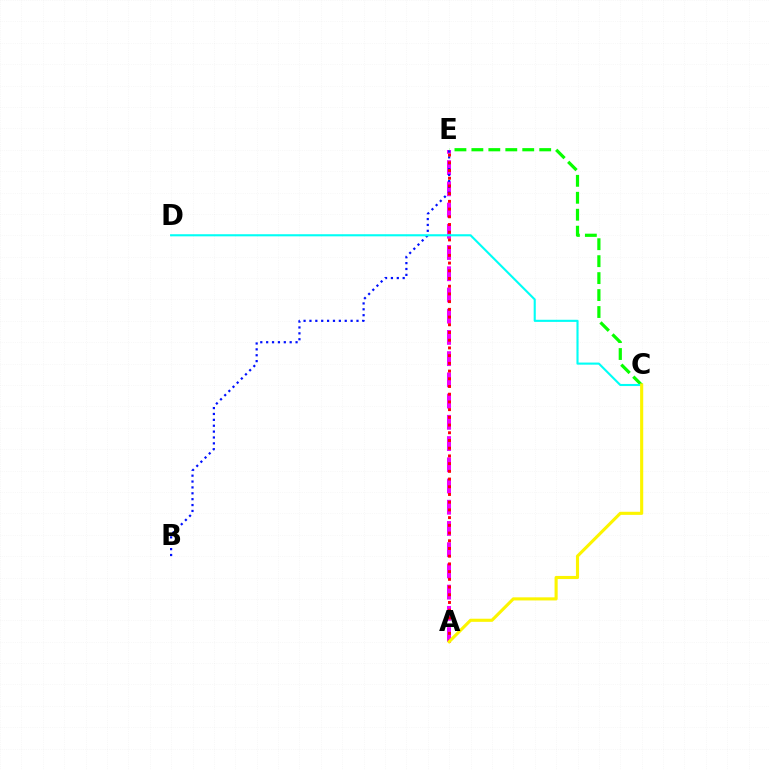{('A', 'E'): [{'color': '#ee00ff', 'line_style': 'dashed', 'thickness': 2.88}, {'color': '#ff0000', 'line_style': 'dotted', 'thickness': 2.1}], ('B', 'E'): [{'color': '#0010ff', 'line_style': 'dotted', 'thickness': 1.6}], ('C', 'E'): [{'color': '#08ff00', 'line_style': 'dashed', 'thickness': 2.3}], ('C', 'D'): [{'color': '#00fff6', 'line_style': 'solid', 'thickness': 1.52}], ('A', 'C'): [{'color': '#fcf500', 'line_style': 'solid', 'thickness': 2.24}]}